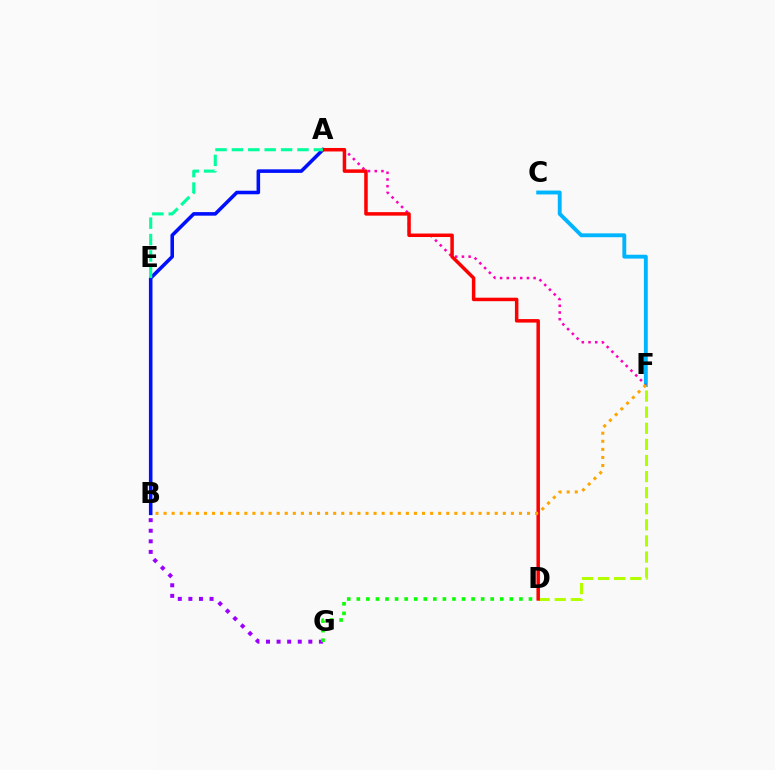{('A', 'B'): [{'color': '#0010ff', 'line_style': 'solid', 'thickness': 2.57}], ('C', 'F'): [{'color': '#00b5ff', 'line_style': 'solid', 'thickness': 2.79}], ('A', 'F'): [{'color': '#ff00bd', 'line_style': 'dotted', 'thickness': 1.82}], ('B', 'G'): [{'color': '#9b00ff', 'line_style': 'dotted', 'thickness': 2.88}], ('D', 'F'): [{'color': '#b3ff00', 'line_style': 'dashed', 'thickness': 2.19}], ('A', 'D'): [{'color': '#ff0000', 'line_style': 'solid', 'thickness': 2.52}], ('D', 'G'): [{'color': '#08ff00', 'line_style': 'dotted', 'thickness': 2.6}], ('B', 'F'): [{'color': '#ffa500', 'line_style': 'dotted', 'thickness': 2.19}], ('A', 'E'): [{'color': '#00ff9d', 'line_style': 'dashed', 'thickness': 2.23}]}